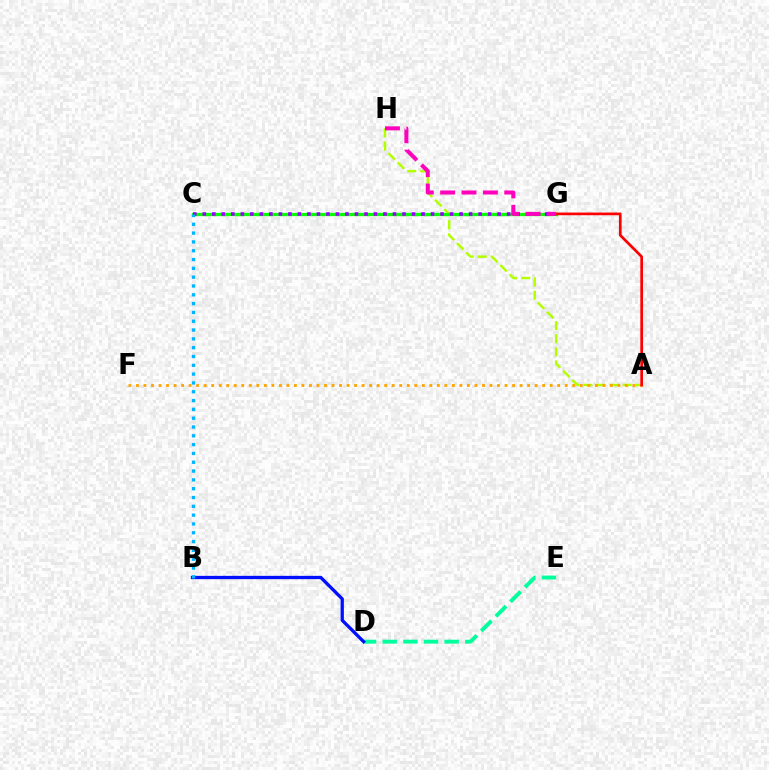{('D', 'E'): [{'color': '#00ff9d', 'line_style': 'dashed', 'thickness': 2.8}], ('B', 'D'): [{'color': '#0010ff', 'line_style': 'solid', 'thickness': 2.38}], ('A', 'H'): [{'color': '#b3ff00', 'line_style': 'dashed', 'thickness': 1.78}], ('C', 'G'): [{'color': '#08ff00', 'line_style': 'solid', 'thickness': 2.37}, {'color': '#9b00ff', 'line_style': 'dotted', 'thickness': 2.58}], ('A', 'F'): [{'color': '#ffa500', 'line_style': 'dotted', 'thickness': 2.04}], ('A', 'G'): [{'color': '#ff0000', 'line_style': 'solid', 'thickness': 1.94}], ('B', 'C'): [{'color': '#00b5ff', 'line_style': 'dotted', 'thickness': 2.39}], ('G', 'H'): [{'color': '#ff00bd', 'line_style': 'dashed', 'thickness': 2.9}]}